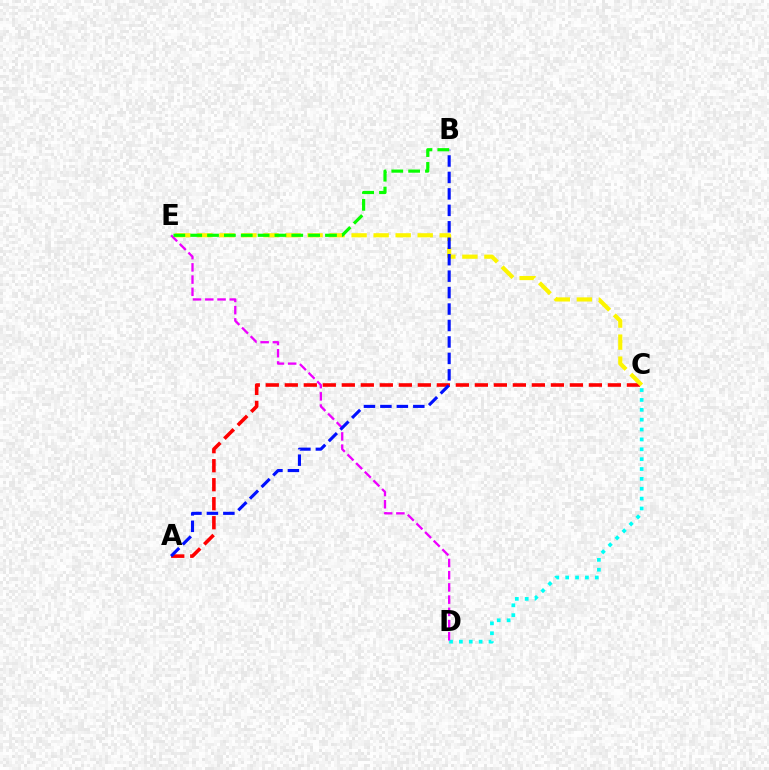{('C', 'D'): [{'color': '#00fff6', 'line_style': 'dotted', 'thickness': 2.68}], ('A', 'C'): [{'color': '#ff0000', 'line_style': 'dashed', 'thickness': 2.58}], ('D', 'E'): [{'color': '#ee00ff', 'line_style': 'dashed', 'thickness': 1.66}], ('C', 'E'): [{'color': '#fcf500', 'line_style': 'dashed', 'thickness': 2.99}], ('A', 'B'): [{'color': '#0010ff', 'line_style': 'dashed', 'thickness': 2.23}], ('B', 'E'): [{'color': '#08ff00', 'line_style': 'dashed', 'thickness': 2.29}]}